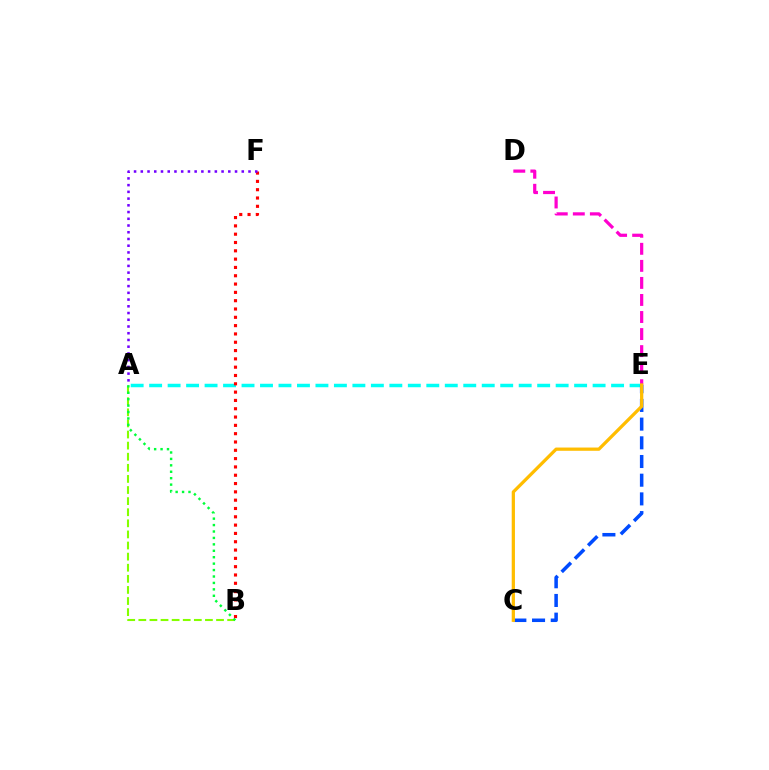{('A', 'E'): [{'color': '#00fff6', 'line_style': 'dashed', 'thickness': 2.51}], ('A', 'B'): [{'color': '#84ff00', 'line_style': 'dashed', 'thickness': 1.51}, {'color': '#00ff39', 'line_style': 'dotted', 'thickness': 1.75}], ('B', 'F'): [{'color': '#ff0000', 'line_style': 'dotted', 'thickness': 2.26}], ('A', 'F'): [{'color': '#7200ff', 'line_style': 'dotted', 'thickness': 1.83}], ('C', 'E'): [{'color': '#004bff', 'line_style': 'dashed', 'thickness': 2.54}, {'color': '#ffbd00', 'line_style': 'solid', 'thickness': 2.34}], ('D', 'E'): [{'color': '#ff00cf', 'line_style': 'dashed', 'thickness': 2.32}]}